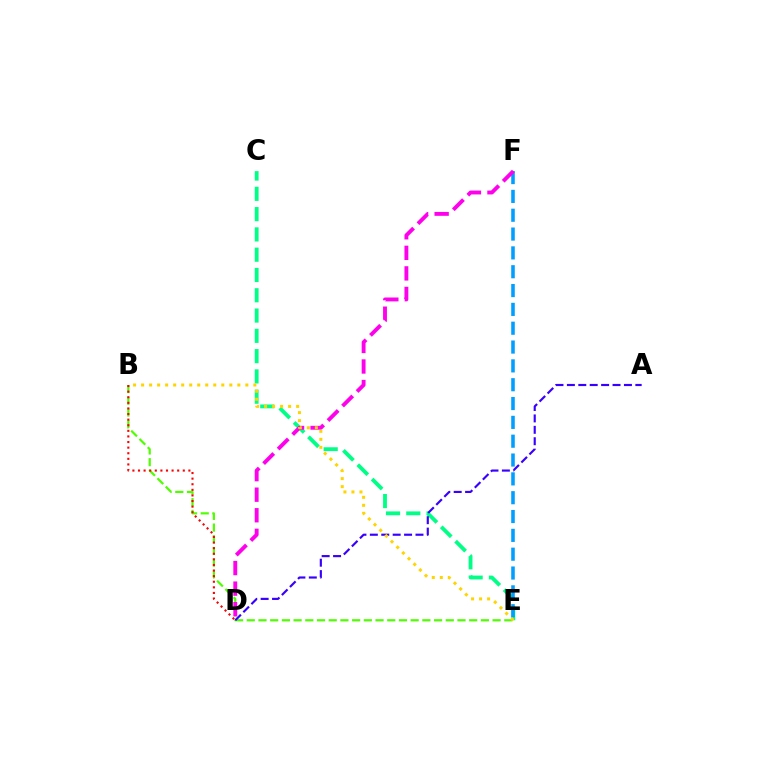{('C', 'E'): [{'color': '#00ff86', 'line_style': 'dashed', 'thickness': 2.76}], ('E', 'F'): [{'color': '#009eff', 'line_style': 'dashed', 'thickness': 2.56}], ('B', 'E'): [{'color': '#4fff00', 'line_style': 'dashed', 'thickness': 1.59}, {'color': '#ffd500', 'line_style': 'dotted', 'thickness': 2.18}], ('D', 'F'): [{'color': '#ff00ed', 'line_style': 'dashed', 'thickness': 2.79}], ('A', 'D'): [{'color': '#3700ff', 'line_style': 'dashed', 'thickness': 1.55}], ('B', 'D'): [{'color': '#ff0000', 'line_style': 'dotted', 'thickness': 1.52}]}